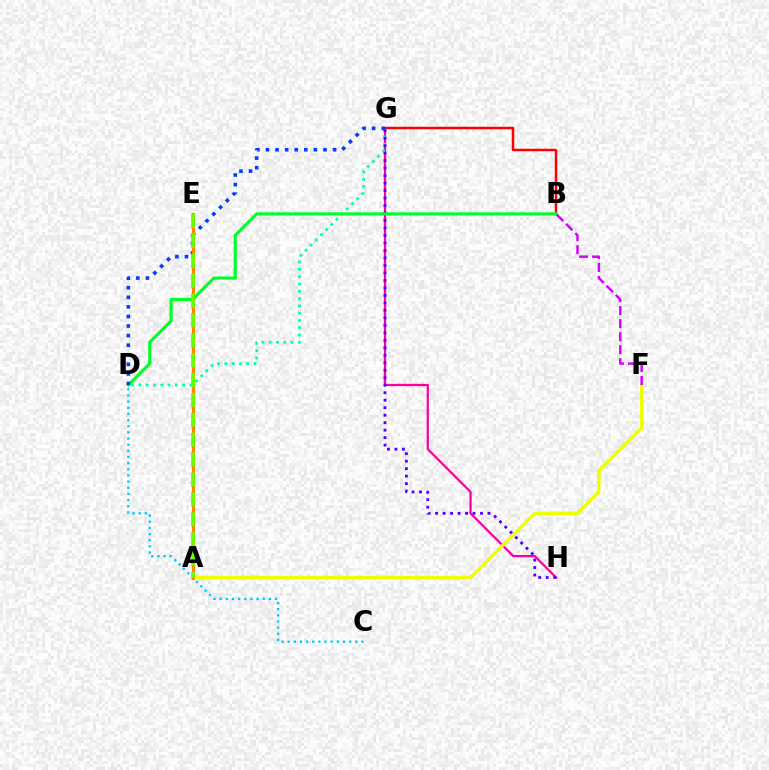{('G', 'H'): [{'color': '#ff00a0', 'line_style': 'solid', 'thickness': 1.62}, {'color': '#4f00ff', 'line_style': 'dotted', 'thickness': 2.03}], ('D', 'G'): [{'color': '#00ffaf', 'line_style': 'dotted', 'thickness': 1.98}, {'color': '#003fff', 'line_style': 'dotted', 'thickness': 2.6}], ('C', 'D'): [{'color': '#00c7ff', 'line_style': 'dotted', 'thickness': 1.67}], ('A', 'F'): [{'color': '#eeff00', 'line_style': 'solid', 'thickness': 2.42}], ('B', 'G'): [{'color': '#ff0000', 'line_style': 'solid', 'thickness': 1.78}], ('B', 'D'): [{'color': '#00ff27', 'line_style': 'solid', 'thickness': 2.22}], ('B', 'F'): [{'color': '#d600ff', 'line_style': 'dashed', 'thickness': 1.77}], ('A', 'E'): [{'color': '#ff8800', 'line_style': 'solid', 'thickness': 2.32}, {'color': '#66ff00', 'line_style': 'dashed', 'thickness': 2.7}]}